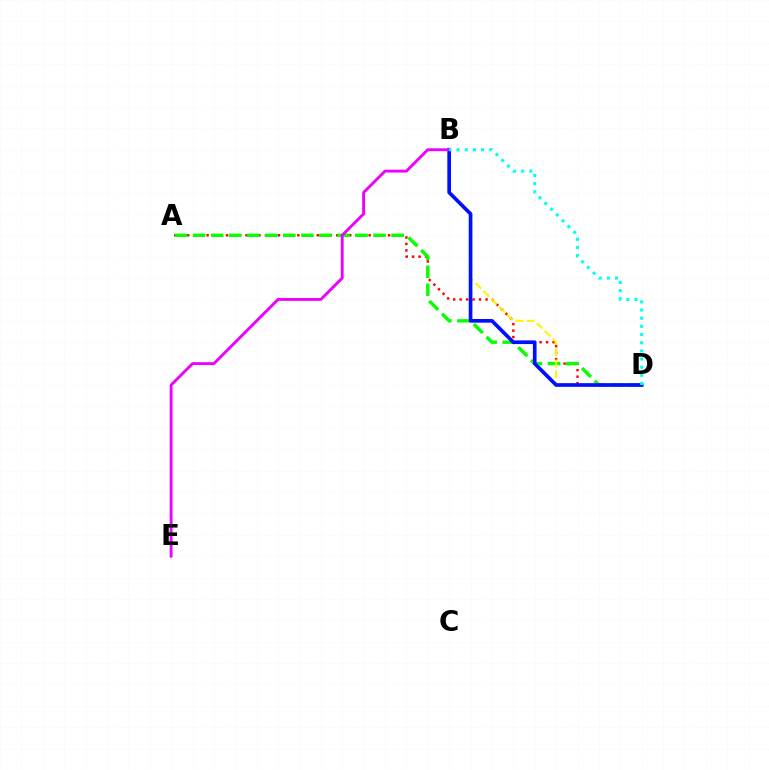{('A', 'D'): [{'color': '#ff0000', 'line_style': 'dotted', 'thickness': 1.76}, {'color': '#08ff00', 'line_style': 'dashed', 'thickness': 2.45}], ('B', 'D'): [{'color': '#fcf500', 'line_style': 'dashed', 'thickness': 1.51}, {'color': '#0010ff', 'line_style': 'solid', 'thickness': 2.65}, {'color': '#00fff6', 'line_style': 'dotted', 'thickness': 2.22}], ('B', 'E'): [{'color': '#ee00ff', 'line_style': 'solid', 'thickness': 2.07}]}